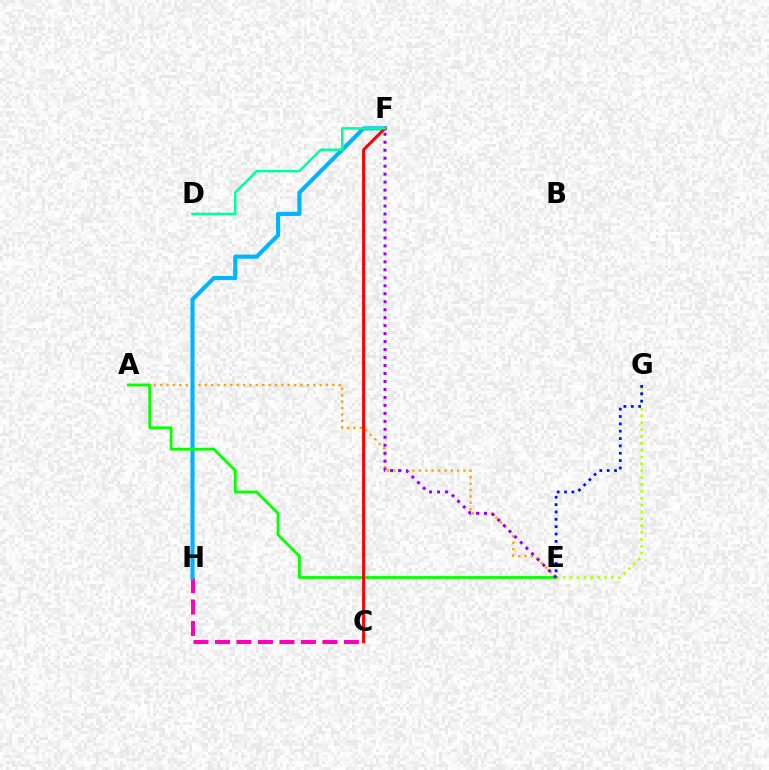{('C', 'H'): [{'color': '#ff00bd', 'line_style': 'dashed', 'thickness': 2.92}], ('A', 'E'): [{'color': '#ffa500', 'line_style': 'dotted', 'thickness': 1.73}, {'color': '#08ff00', 'line_style': 'solid', 'thickness': 2.02}], ('F', 'H'): [{'color': '#00b5ff', 'line_style': 'solid', 'thickness': 2.99}], ('C', 'F'): [{'color': '#ff0000', 'line_style': 'solid', 'thickness': 2.19}], ('E', 'G'): [{'color': '#b3ff00', 'line_style': 'dotted', 'thickness': 1.87}, {'color': '#0010ff', 'line_style': 'dotted', 'thickness': 2.0}], ('D', 'F'): [{'color': '#00ff9d', 'line_style': 'solid', 'thickness': 1.76}], ('E', 'F'): [{'color': '#9b00ff', 'line_style': 'dotted', 'thickness': 2.17}]}